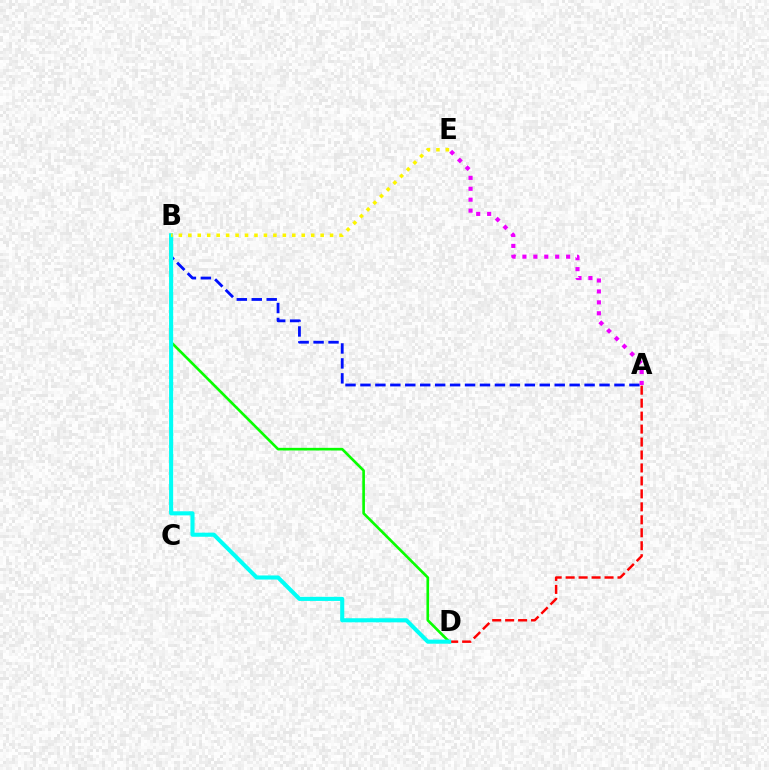{('A', 'D'): [{'color': '#ff0000', 'line_style': 'dashed', 'thickness': 1.76}], ('A', 'B'): [{'color': '#0010ff', 'line_style': 'dashed', 'thickness': 2.03}], ('A', 'E'): [{'color': '#ee00ff', 'line_style': 'dotted', 'thickness': 2.97}], ('B', 'D'): [{'color': '#08ff00', 'line_style': 'solid', 'thickness': 1.9}, {'color': '#00fff6', 'line_style': 'solid', 'thickness': 2.94}], ('B', 'E'): [{'color': '#fcf500', 'line_style': 'dotted', 'thickness': 2.57}]}